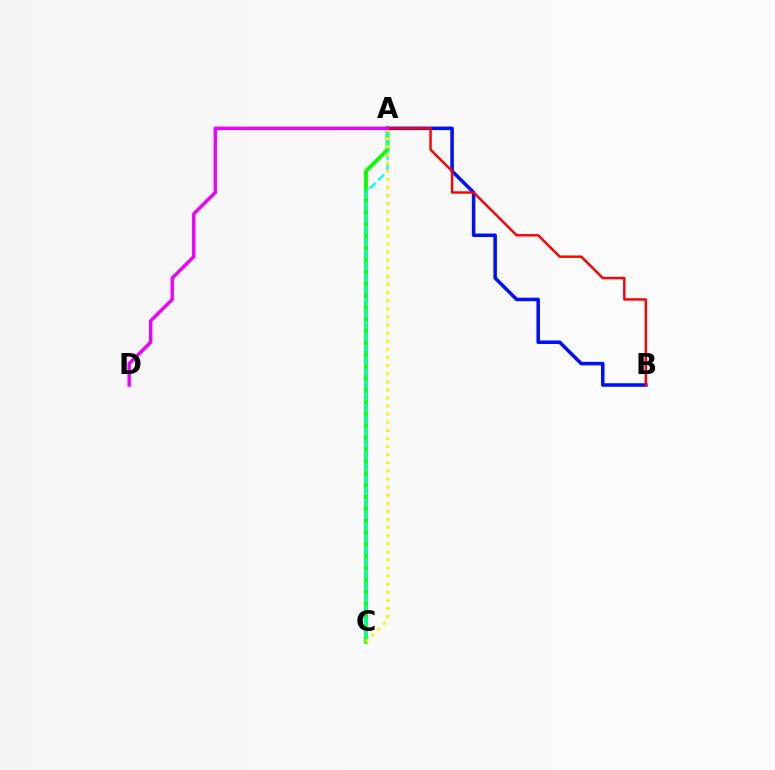{('A', 'C'): [{'color': '#08ff00', 'line_style': 'solid', 'thickness': 2.77}, {'color': '#00fff6', 'line_style': 'dashed', 'thickness': 1.61}, {'color': '#fcf500', 'line_style': 'dotted', 'thickness': 2.2}], ('A', 'B'): [{'color': '#0010ff', 'line_style': 'solid', 'thickness': 2.54}, {'color': '#ff0000', 'line_style': 'solid', 'thickness': 1.75}], ('A', 'D'): [{'color': '#ee00ff', 'line_style': 'solid', 'thickness': 2.45}]}